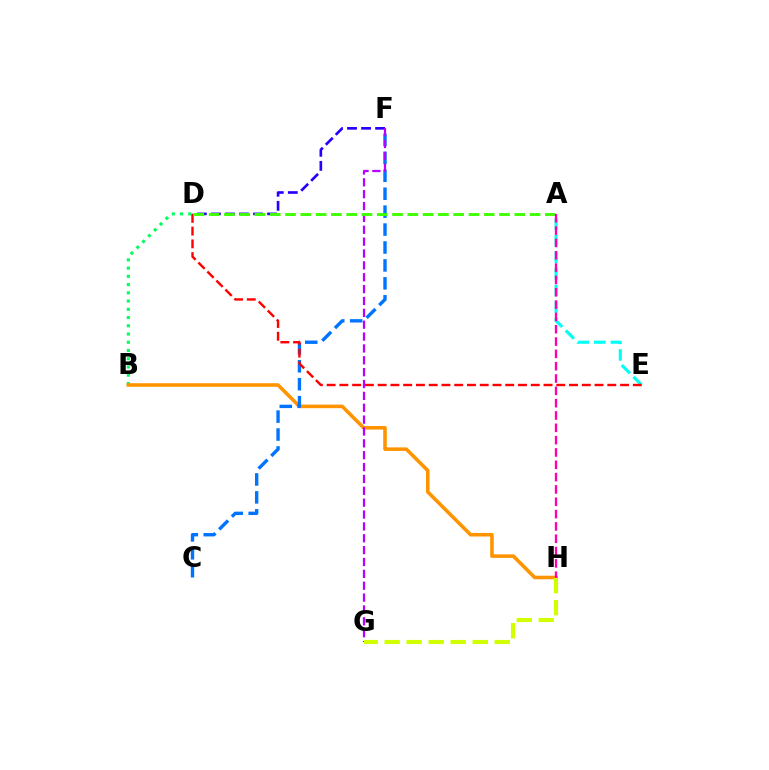{('B', 'D'): [{'color': '#00ff5c', 'line_style': 'dotted', 'thickness': 2.24}], ('B', 'H'): [{'color': '#ff9400', 'line_style': 'solid', 'thickness': 2.57}], ('A', 'E'): [{'color': '#00fff6', 'line_style': 'dashed', 'thickness': 2.25}], ('C', 'F'): [{'color': '#0074ff', 'line_style': 'dashed', 'thickness': 2.44}], ('D', 'F'): [{'color': '#2500ff', 'line_style': 'dashed', 'thickness': 1.91}], ('D', 'E'): [{'color': '#ff0000', 'line_style': 'dashed', 'thickness': 1.73}], ('F', 'G'): [{'color': '#b900ff', 'line_style': 'dashed', 'thickness': 1.61}], ('G', 'H'): [{'color': '#d1ff00', 'line_style': 'dashed', 'thickness': 2.99}], ('A', 'D'): [{'color': '#3dff00', 'line_style': 'dashed', 'thickness': 2.08}], ('A', 'H'): [{'color': '#ff00ac', 'line_style': 'dashed', 'thickness': 1.67}]}